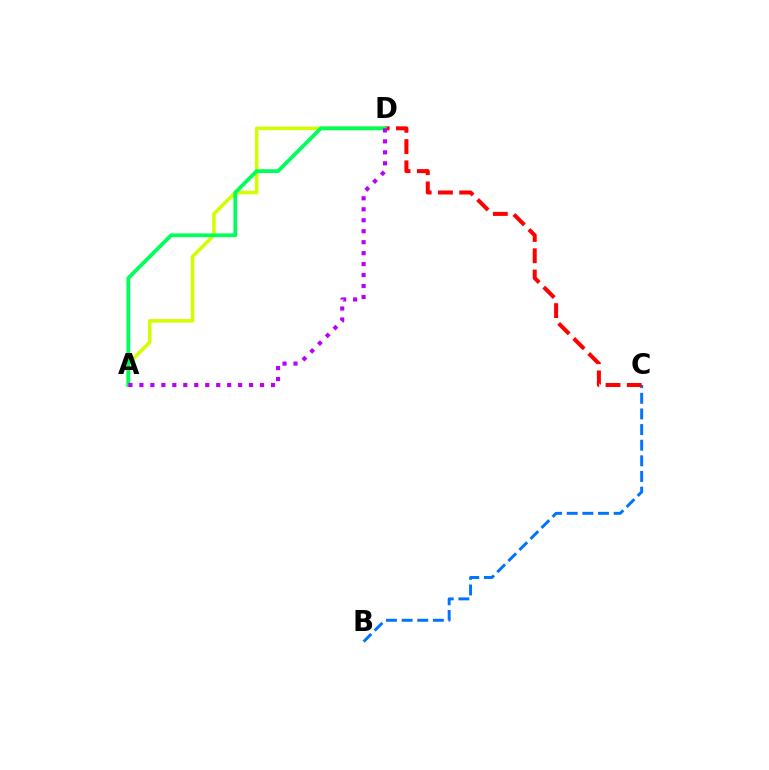{('A', 'D'): [{'color': '#d1ff00', 'line_style': 'solid', 'thickness': 2.56}, {'color': '#00ff5c', 'line_style': 'solid', 'thickness': 2.73}, {'color': '#b900ff', 'line_style': 'dotted', 'thickness': 2.98}], ('B', 'C'): [{'color': '#0074ff', 'line_style': 'dashed', 'thickness': 2.12}], ('C', 'D'): [{'color': '#ff0000', 'line_style': 'dashed', 'thickness': 2.89}]}